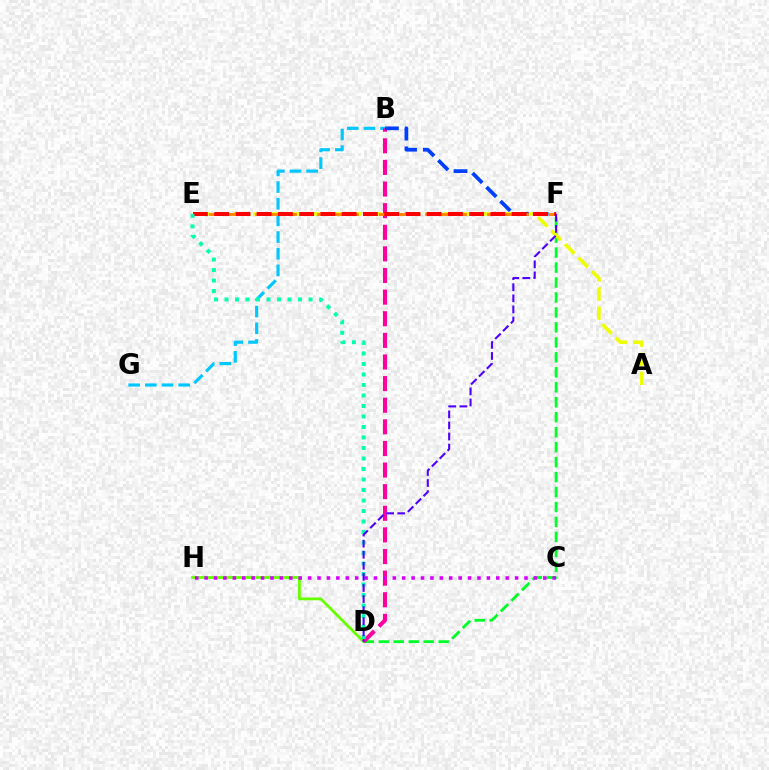{('D', 'H'): [{'color': '#66ff00', 'line_style': 'solid', 'thickness': 2.0}], ('B', 'G'): [{'color': '#00c7ff', 'line_style': 'dashed', 'thickness': 2.27}], ('D', 'F'): [{'color': '#00ff27', 'line_style': 'dashed', 'thickness': 2.03}, {'color': '#4f00ff', 'line_style': 'dashed', 'thickness': 1.51}], ('B', 'D'): [{'color': '#ff00a0', 'line_style': 'dashed', 'thickness': 2.94}], ('A', 'E'): [{'color': '#eeff00', 'line_style': 'dashed', 'thickness': 2.59}], ('B', 'F'): [{'color': '#003fff', 'line_style': 'dashed', 'thickness': 2.69}], ('E', 'F'): [{'color': '#ff8800', 'line_style': 'dashed', 'thickness': 2.1}, {'color': '#ff0000', 'line_style': 'dashed', 'thickness': 2.89}], ('C', 'H'): [{'color': '#d600ff', 'line_style': 'dotted', 'thickness': 2.56}], ('D', 'E'): [{'color': '#00ffaf', 'line_style': 'dotted', 'thickness': 2.85}]}